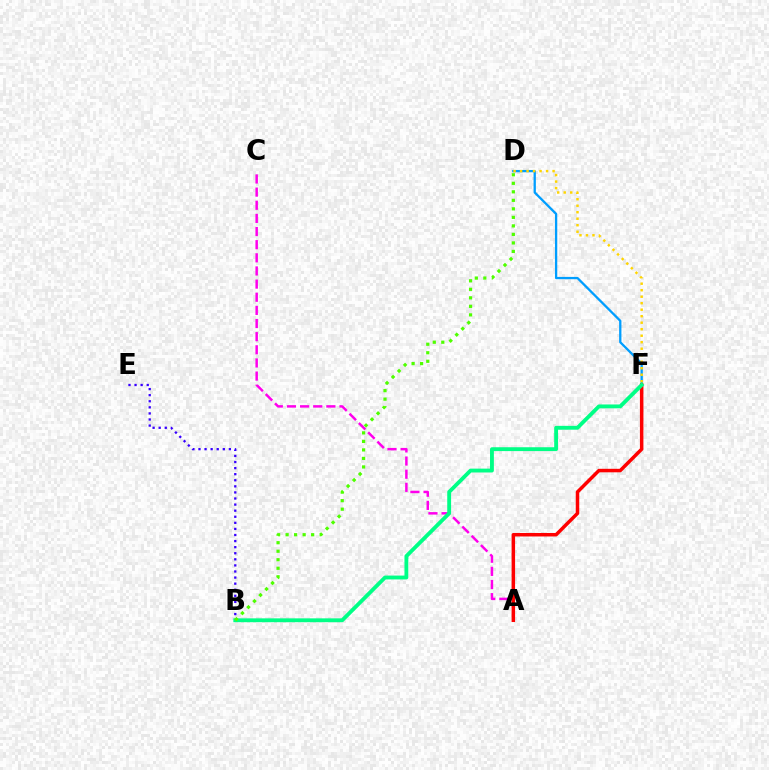{('D', 'F'): [{'color': '#009eff', 'line_style': 'solid', 'thickness': 1.65}, {'color': '#ffd500', 'line_style': 'dotted', 'thickness': 1.77}], ('A', 'C'): [{'color': '#ff00ed', 'line_style': 'dashed', 'thickness': 1.79}], ('A', 'F'): [{'color': '#ff0000', 'line_style': 'solid', 'thickness': 2.51}], ('B', 'E'): [{'color': '#3700ff', 'line_style': 'dotted', 'thickness': 1.65}], ('B', 'F'): [{'color': '#00ff86', 'line_style': 'solid', 'thickness': 2.78}], ('B', 'D'): [{'color': '#4fff00', 'line_style': 'dotted', 'thickness': 2.31}]}